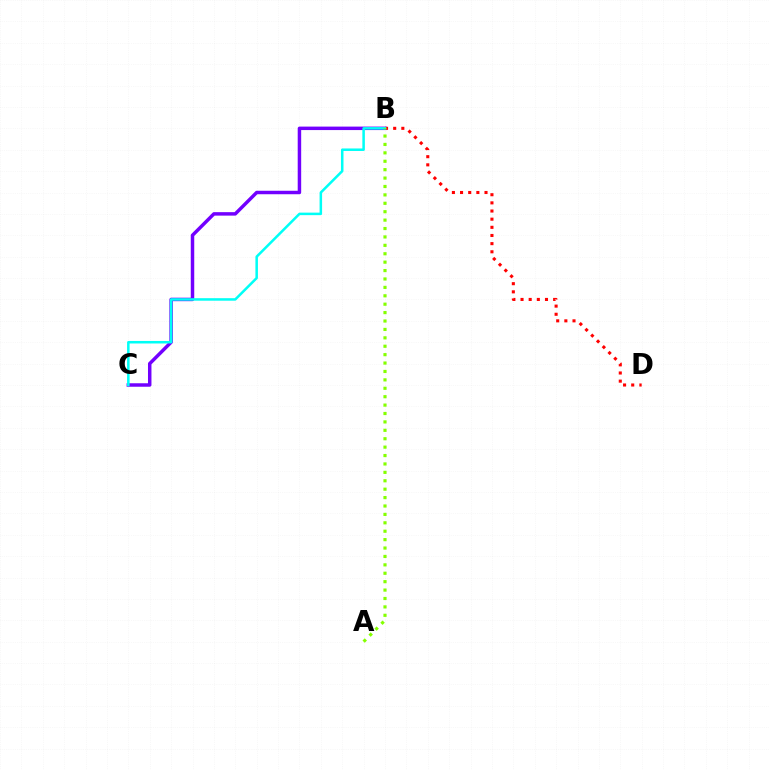{('B', 'C'): [{'color': '#7200ff', 'line_style': 'solid', 'thickness': 2.5}, {'color': '#00fff6', 'line_style': 'solid', 'thickness': 1.82}], ('B', 'D'): [{'color': '#ff0000', 'line_style': 'dotted', 'thickness': 2.21}], ('A', 'B'): [{'color': '#84ff00', 'line_style': 'dotted', 'thickness': 2.28}]}